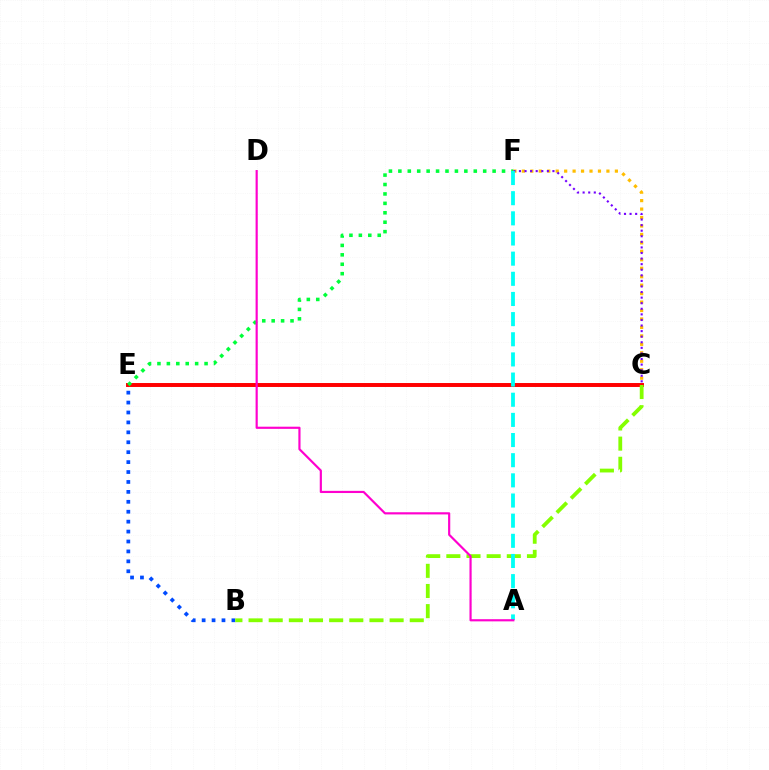{('C', 'F'): [{'color': '#ffbd00', 'line_style': 'dotted', 'thickness': 2.3}, {'color': '#7200ff', 'line_style': 'dotted', 'thickness': 1.52}], ('B', 'E'): [{'color': '#004bff', 'line_style': 'dotted', 'thickness': 2.7}], ('C', 'E'): [{'color': '#ff0000', 'line_style': 'solid', 'thickness': 2.84}], ('B', 'C'): [{'color': '#84ff00', 'line_style': 'dashed', 'thickness': 2.74}], ('E', 'F'): [{'color': '#00ff39', 'line_style': 'dotted', 'thickness': 2.56}], ('A', 'F'): [{'color': '#00fff6', 'line_style': 'dashed', 'thickness': 2.74}], ('A', 'D'): [{'color': '#ff00cf', 'line_style': 'solid', 'thickness': 1.56}]}